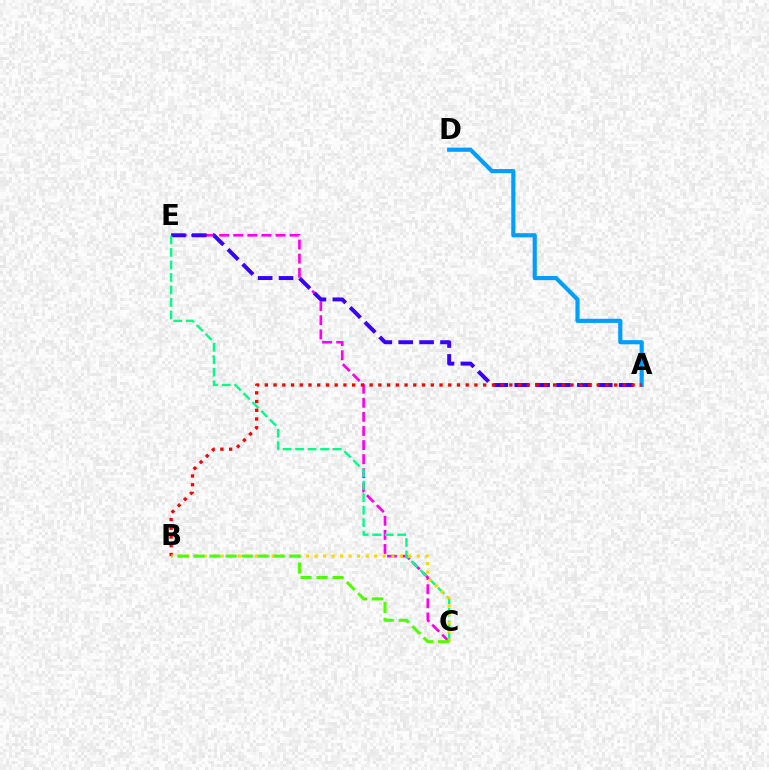{('C', 'E'): [{'color': '#ff00ed', 'line_style': 'dashed', 'thickness': 1.92}, {'color': '#00ff86', 'line_style': 'dashed', 'thickness': 1.7}], ('A', 'E'): [{'color': '#3700ff', 'line_style': 'dashed', 'thickness': 2.84}], ('A', 'D'): [{'color': '#009eff', 'line_style': 'solid', 'thickness': 2.97}], ('A', 'B'): [{'color': '#ff0000', 'line_style': 'dotted', 'thickness': 2.37}], ('B', 'C'): [{'color': '#ffd500', 'line_style': 'dotted', 'thickness': 2.32}, {'color': '#4fff00', 'line_style': 'dashed', 'thickness': 2.18}]}